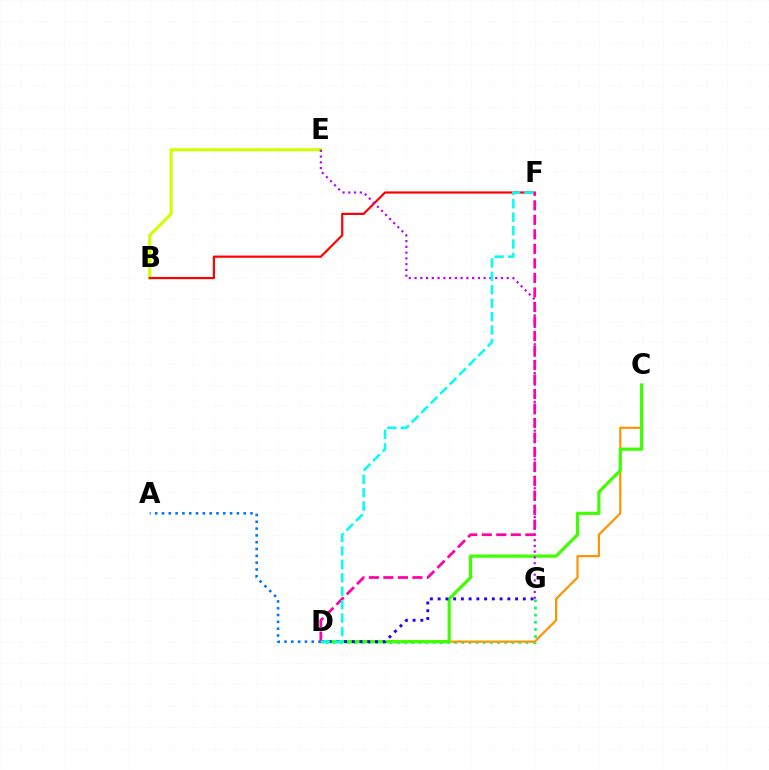{('D', 'G'): [{'color': '#00ff5c', 'line_style': 'dotted', 'thickness': 1.94}, {'color': '#2500ff', 'line_style': 'dotted', 'thickness': 2.1}], ('B', 'E'): [{'color': '#d1ff00', 'line_style': 'solid', 'thickness': 2.22}], ('C', 'D'): [{'color': '#ff9400', 'line_style': 'solid', 'thickness': 1.59}, {'color': '#3dff00', 'line_style': 'solid', 'thickness': 2.28}], ('A', 'D'): [{'color': '#0074ff', 'line_style': 'dotted', 'thickness': 1.85}], ('B', 'F'): [{'color': '#ff0000', 'line_style': 'solid', 'thickness': 1.57}], ('E', 'G'): [{'color': '#b900ff', 'line_style': 'dotted', 'thickness': 1.57}], ('D', 'F'): [{'color': '#ff00ac', 'line_style': 'dashed', 'thickness': 1.97}, {'color': '#00fff6', 'line_style': 'dashed', 'thickness': 1.82}]}